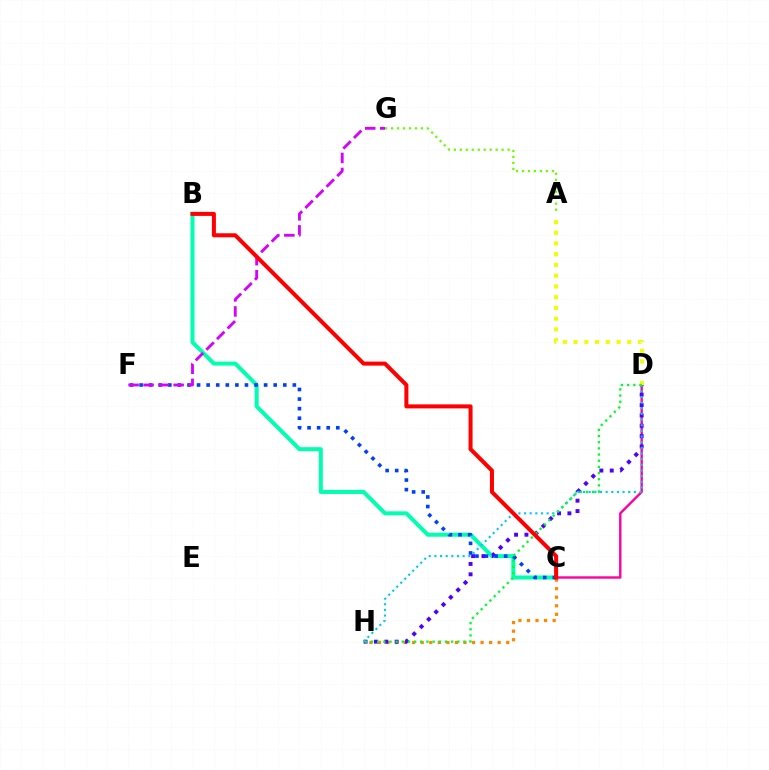{('C', 'H'): [{'color': '#ff8800', 'line_style': 'dotted', 'thickness': 2.32}], ('B', 'C'): [{'color': '#00ffaf', 'line_style': 'solid', 'thickness': 2.88}, {'color': '#ff0000', 'line_style': 'solid', 'thickness': 2.9}], ('C', 'D'): [{'color': '#ff00a0', 'line_style': 'solid', 'thickness': 1.73}], ('D', 'H'): [{'color': '#4f00ff', 'line_style': 'dotted', 'thickness': 2.82}, {'color': '#00c7ff', 'line_style': 'dotted', 'thickness': 1.54}, {'color': '#00ff27', 'line_style': 'dotted', 'thickness': 1.67}], ('A', 'G'): [{'color': '#66ff00', 'line_style': 'dotted', 'thickness': 1.62}], ('C', 'F'): [{'color': '#003fff', 'line_style': 'dotted', 'thickness': 2.6}], ('F', 'G'): [{'color': '#d600ff', 'line_style': 'dashed', 'thickness': 2.04}], ('A', 'D'): [{'color': '#eeff00', 'line_style': 'dotted', 'thickness': 2.92}]}